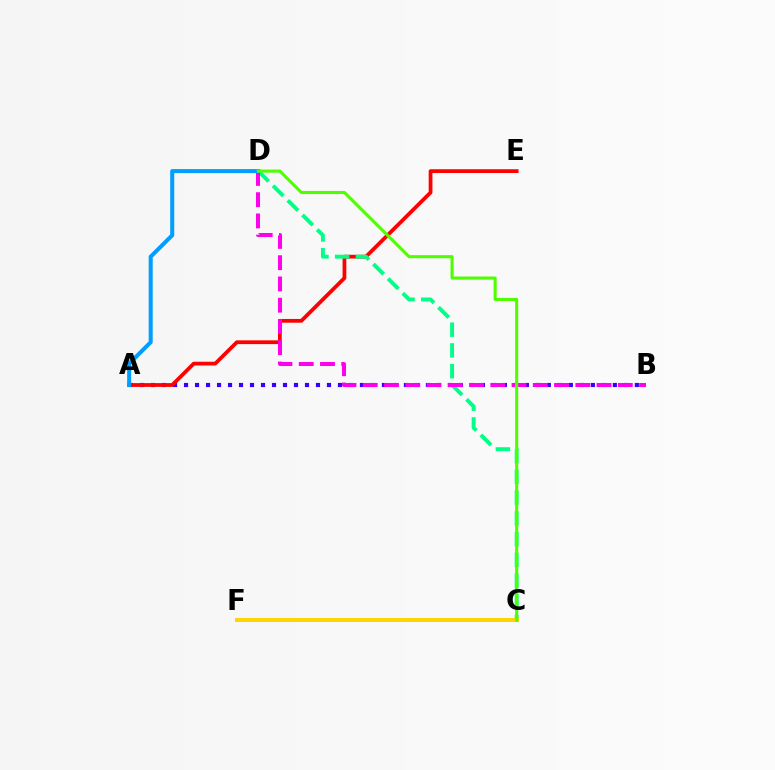{('A', 'B'): [{'color': '#3700ff', 'line_style': 'dotted', 'thickness': 2.99}], ('A', 'E'): [{'color': '#ff0000', 'line_style': 'solid', 'thickness': 2.71}], ('C', 'D'): [{'color': '#00ff86', 'line_style': 'dashed', 'thickness': 2.82}, {'color': '#4fff00', 'line_style': 'solid', 'thickness': 2.22}], ('B', 'D'): [{'color': '#ff00ed', 'line_style': 'dashed', 'thickness': 2.89}], ('C', 'F'): [{'color': '#ffd500', 'line_style': 'solid', 'thickness': 2.86}], ('A', 'D'): [{'color': '#009eff', 'line_style': 'solid', 'thickness': 2.9}]}